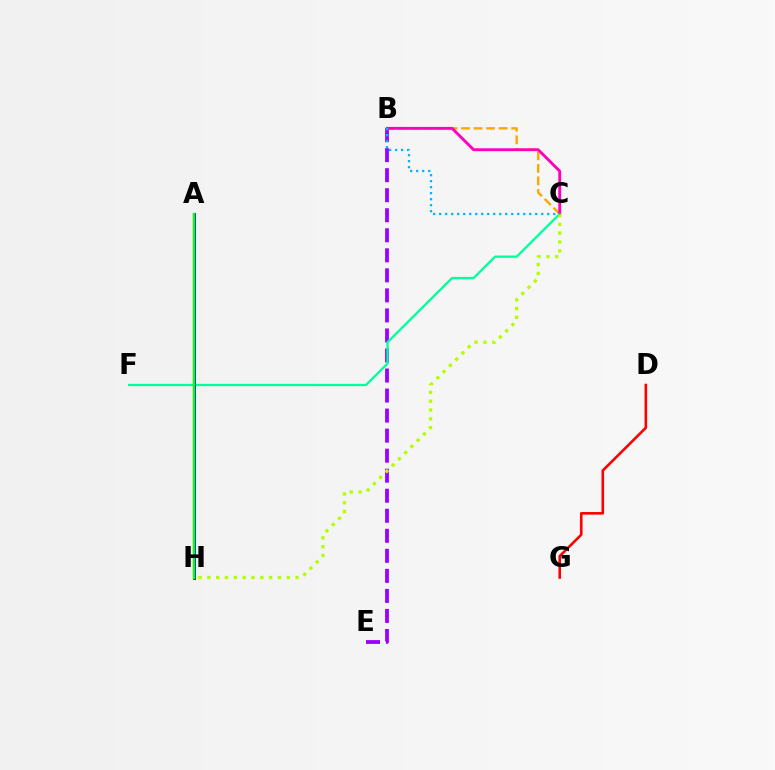{('B', 'E'): [{'color': '#9b00ff', 'line_style': 'dashed', 'thickness': 2.72}], ('D', 'G'): [{'color': '#ff0000', 'line_style': 'solid', 'thickness': 1.88}], ('B', 'C'): [{'color': '#ffa500', 'line_style': 'dashed', 'thickness': 1.7}, {'color': '#ff00bd', 'line_style': 'solid', 'thickness': 2.07}, {'color': '#00b5ff', 'line_style': 'dotted', 'thickness': 1.63}], ('C', 'F'): [{'color': '#00ff9d', 'line_style': 'solid', 'thickness': 1.66}], ('C', 'H'): [{'color': '#b3ff00', 'line_style': 'dotted', 'thickness': 2.4}], ('A', 'H'): [{'color': '#0010ff', 'line_style': 'solid', 'thickness': 2.04}, {'color': '#08ff00', 'line_style': 'solid', 'thickness': 1.74}]}